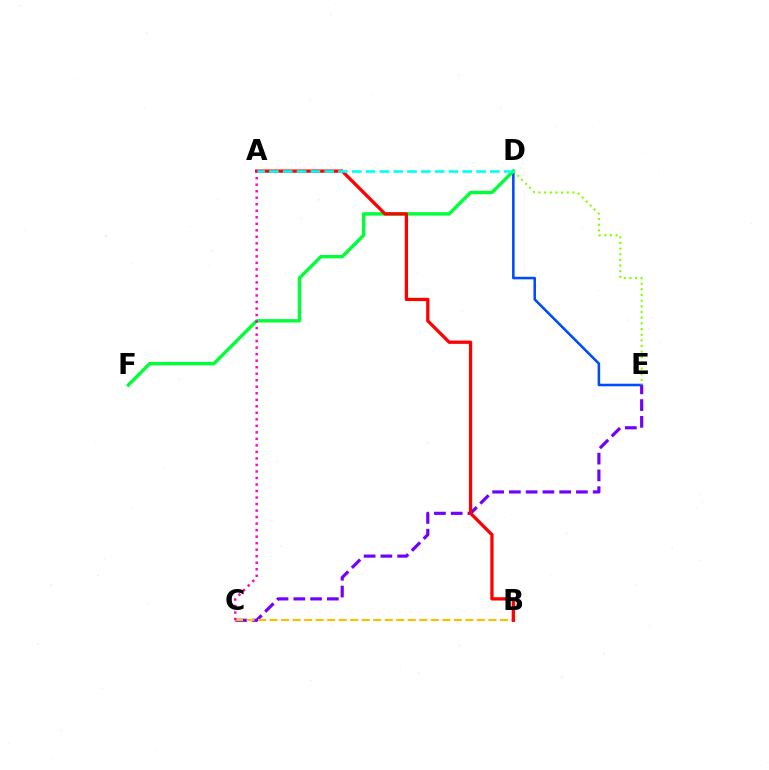{('D', 'E'): [{'color': '#004bff', 'line_style': 'solid', 'thickness': 1.84}, {'color': '#84ff00', 'line_style': 'dotted', 'thickness': 1.54}], ('D', 'F'): [{'color': '#00ff39', 'line_style': 'solid', 'thickness': 2.46}], ('C', 'E'): [{'color': '#7200ff', 'line_style': 'dashed', 'thickness': 2.28}], ('B', 'C'): [{'color': '#ffbd00', 'line_style': 'dashed', 'thickness': 1.56}], ('A', 'B'): [{'color': '#ff0000', 'line_style': 'solid', 'thickness': 2.36}], ('A', 'C'): [{'color': '#ff00cf', 'line_style': 'dotted', 'thickness': 1.77}], ('A', 'D'): [{'color': '#00fff6', 'line_style': 'dashed', 'thickness': 1.88}]}